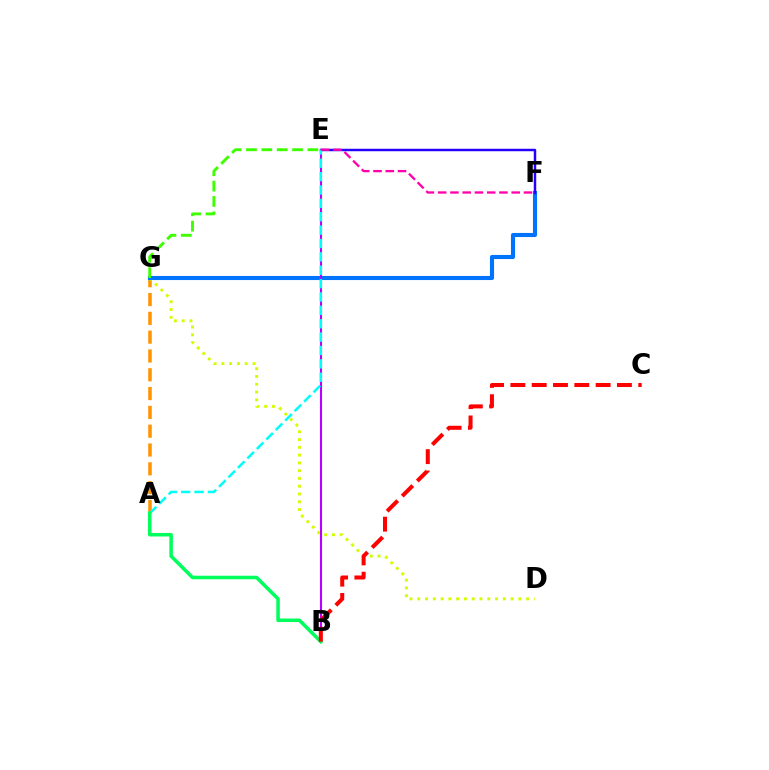{('A', 'G'): [{'color': '#ff9400', 'line_style': 'dashed', 'thickness': 2.56}], ('D', 'G'): [{'color': '#d1ff00', 'line_style': 'dotted', 'thickness': 2.11}], ('F', 'G'): [{'color': '#0074ff', 'line_style': 'solid', 'thickness': 2.95}], ('E', 'F'): [{'color': '#2500ff', 'line_style': 'solid', 'thickness': 1.77}, {'color': '#ff00ac', 'line_style': 'dashed', 'thickness': 1.66}], ('B', 'E'): [{'color': '#b900ff', 'line_style': 'solid', 'thickness': 1.52}], ('A', 'E'): [{'color': '#00fff6', 'line_style': 'dashed', 'thickness': 1.82}], ('A', 'B'): [{'color': '#00ff5c', 'line_style': 'solid', 'thickness': 2.54}], ('B', 'C'): [{'color': '#ff0000', 'line_style': 'dashed', 'thickness': 2.9}], ('E', 'G'): [{'color': '#3dff00', 'line_style': 'dashed', 'thickness': 2.09}]}